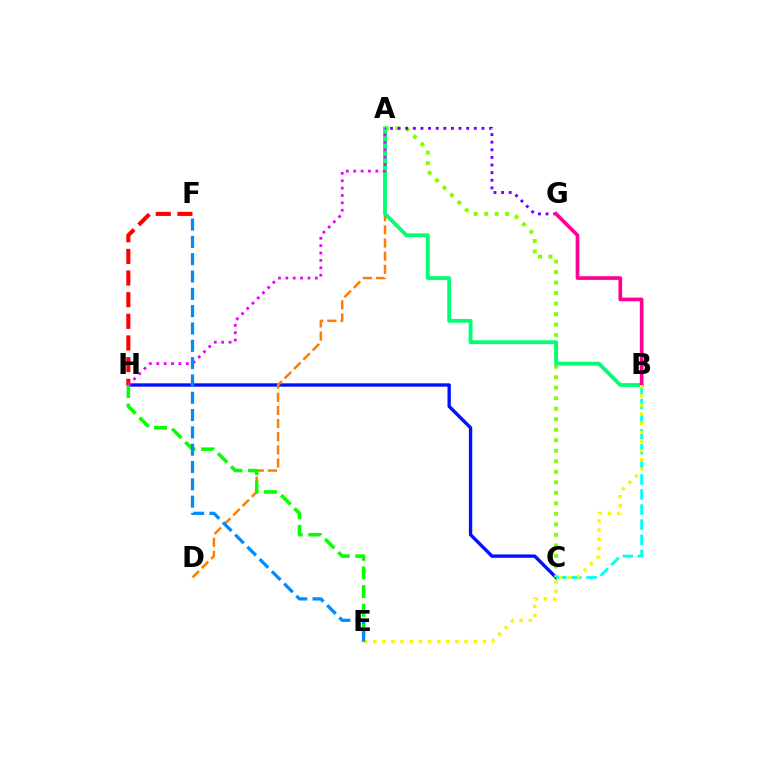{('C', 'H'): [{'color': '#0010ff', 'line_style': 'solid', 'thickness': 2.41}], ('A', 'C'): [{'color': '#84ff00', 'line_style': 'dotted', 'thickness': 2.86}], ('B', 'C'): [{'color': '#00fff6', 'line_style': 'dashed', 'thickness': 2.05}], ('A', 'D'): [{'color': '#ff7c00', 'line_style': 'dashed', 'thickness': 1.79}], ('A', 'B'): [{'color': '#00ff74', 'line_style': 'solid', 'thickness': 2.75}], ('A', 'G'): [{'color': '#7200ff', 'line_style': 'dotted', 'thickness': 2.07}], ('B', 'G'): [{'color': '#ff0094', 'line_style': 'solid', 'thickness': 2.65}], ('E', 'H'): [{'color': '#08ff00', 'line_style': 'dashed', 'thickness': 2.53}], ('B', 'E'): [{'color': '#fcf500', 'line_style': 'dotted', 'thickness': 2.48}], ('F', 'H'): [{'color': '#ff0000', 'line_style': 'dashed', 'thickness': 2.94}], ('A', 'H'): [{'color': '#ee00ff', 'line_style': 'dotted', 'thickness': 2.0}], ('E', 'F'): [{'color': '#008cff', 'line_style': 'dashed', 'thickness': 2.35}]}